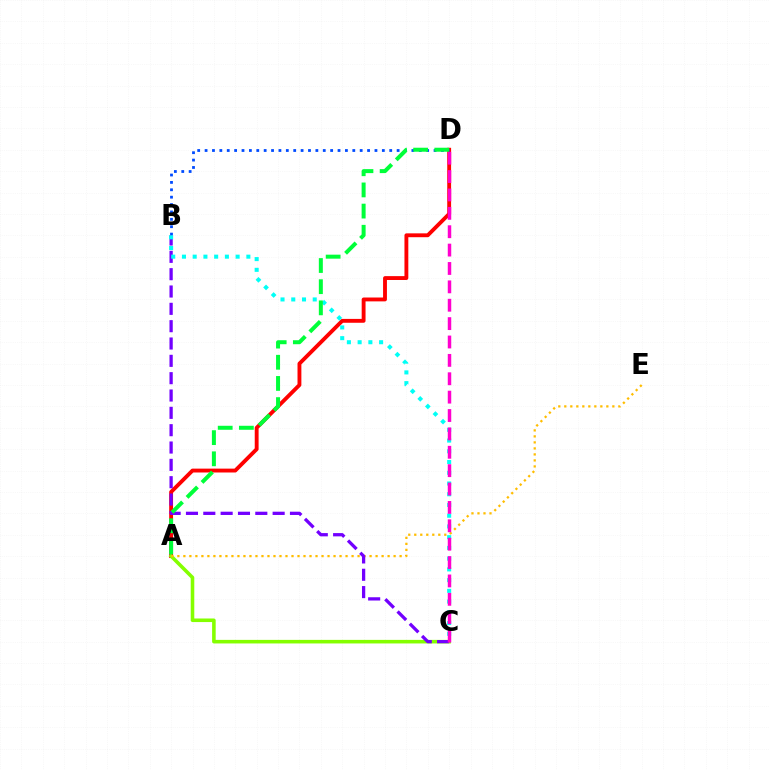{('A', 'D'): [{'color': '#ff0000', 'line_style': 'solid', 'thickness': 2.78}, {'color': '#00ff39', 'line_style': 'dashed', 'thickness': 2.88}], ('A', 'C'): [{'color': '#84ff00', 'line_style': 'solid', 'thickness': 2.57}], ('B', 'D'): [{'color': '#004bff', 'line_style': 'dotted', 'thickness': 2.01}], ('A', 'E'): [{'color': '#ffbd00', 'line_style': 'dotted', 'thickness': 1.63}], ('B', 'C'): [{'color': '#7200ff', 'line_style': 'dashed', 'thickness': 2.35}, {'color': '#00fff6', 'line_style': 'dotted', 'thickness': 2.92}], ('C', 'D'): [{'color': '#ff00cf', 'line_style': 'dashed', 'thickness': 2.5}]}